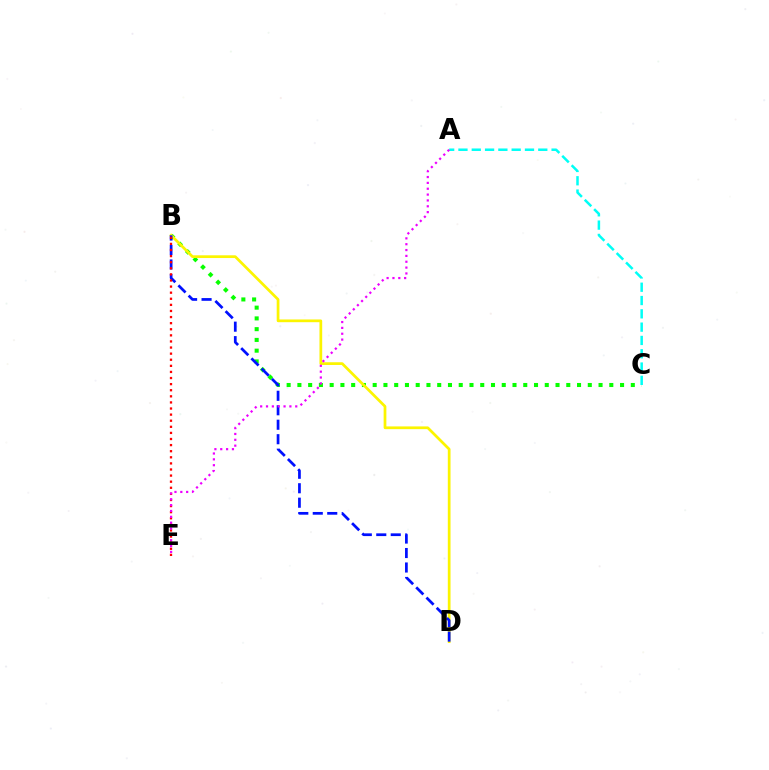{('B', 'C'): [{'color': '#08ff00', 'line_style': 'dotted', 'thickness': 2.92}], ('B', 'D'): [{'color': '#fcf500', 'line_style': 'solid', 'thickness': 1.97}, {'color': '#0010ff', 'line_style': 'dashed', 'thickness': 1.97}], ('A', 'C'): [{'color': '#00fff6', 'line_style': 'dashed', 'thickness': 1.81}], ('B', 'E'): [{'color': '#ff0000', 'line_style': 'dotted', 'thickness': 1.66}], ('A', 'E'): [{'color': '#ee00ff', 'line_style': 'dotted', 'thickness': 1.59}]}